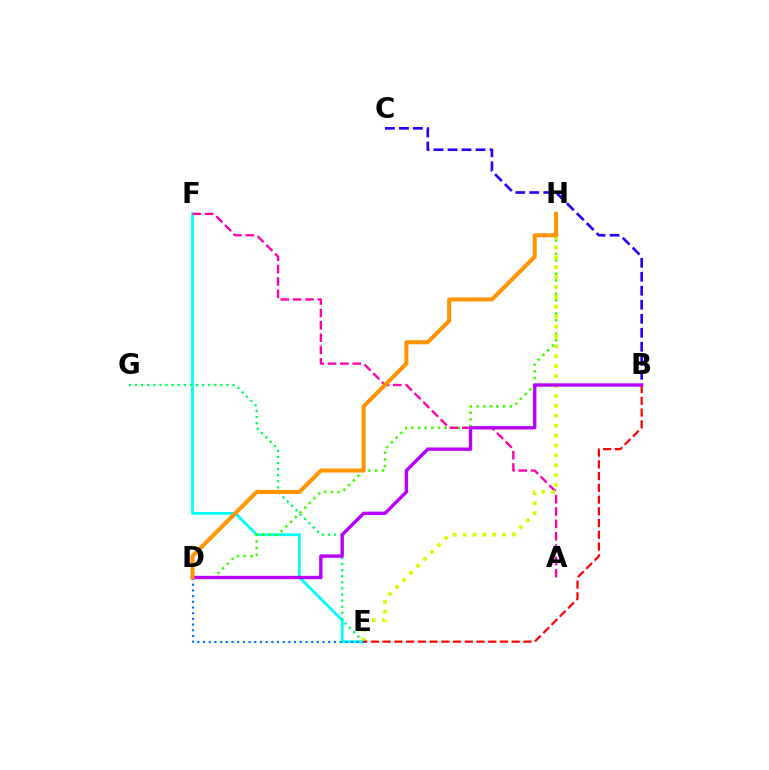{('E', 'F'): [{'color': '#00fff6', 'line_style': 'solid', 'thickness': 2.02}], ('D', 'H'): [{'color': '#3dff00', 'line_style': 'dotted', 'thickness': 1.81}, {'color': '#ff9400', 'line_style': 'solid', 'thickness': 2.91}], ('E', 'G'): [{'color': '#00ff5c', 'line_style': 'dotted', 'thickness': 1.66}], ('A', 'F'): [{'color': '#ff00ac', 'line_style': 'dashed', 'thickness': 1.68}], ('E', 'H'): [{'color': '#d1ff00', 'line_style': 'dotted', 'thickness': 2.69}], ('B', 'C'): [{'color': '#2500ff', 'line_style': 'dashed', 'thickness': 1.9}], ('B', 'E'): [{'color': '#ff0000', 'line_style': 'dashed', 'thickness': 1.59}], ('D', 'E'): [{'color': '#0074ff', 'line_style': 'dotted', 'thickness': 1.55}], ('B', 'D'): [{'color': '#b900ff', 'line_style': 'solid', 'thickness': 2.42}]}